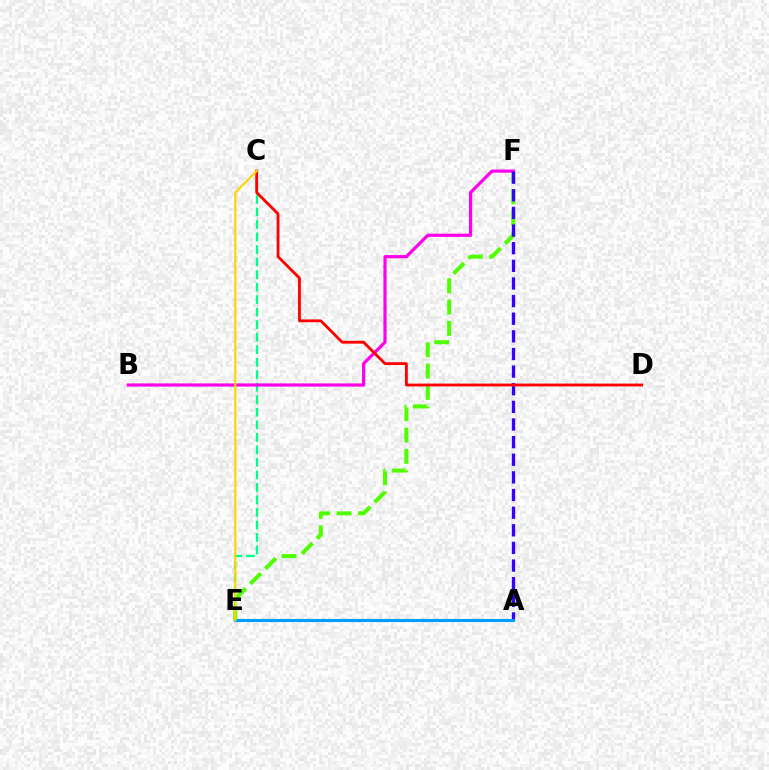{('C', 'E'): [{'color': '#00ff86', 'line_style': 'dashed', 'thickness': 1.7}, {'color': '#ffd500', 'line_style': 'solid', 'thickness': 1.54}], ('E', 'F'): [{'color': '#4fff00', 'line_style': 'dashed', 'thickness': 2.9}], ('B', 'F'): [{'color': '#ff00ed', 'line_style': 'solid', 'thickness': 2.3}], ('A', 'F'): [{'color': '#3700ff', 'line_style': 'dashed', 'thickness': 2.4}], ('C', 'D'): [{'color': '#ff0000', 'line_style': 'solid', 'thickness': 2.03}], ('A', 'E'): [{'color': '#009eff', 'line_style': 'solid', 'thickness': 2.22}]}